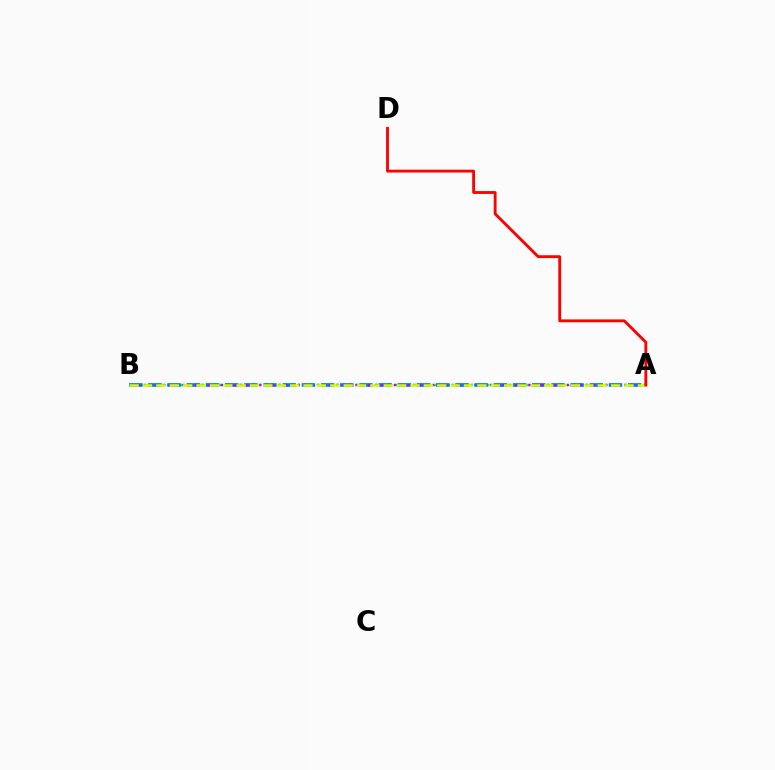{('A', 'B'): [{'color': '#00ff5c', 'line_style': 'dotted', 'thickness': 1.77}, {'color': '#0074ff', 'line_style': 'dashed', 'thickness': 2.61}, {'color': '#b900ff', 'line_style': 'dotted', 'thickness': 1.74}, {'color': '#d1ff00', 'line_style': 'dashed', 'thickness': 1.82}], ('A', 'D'): [{'color': '#ff0000', 'line_style': 'solid', 'thickness': 2.06}]}